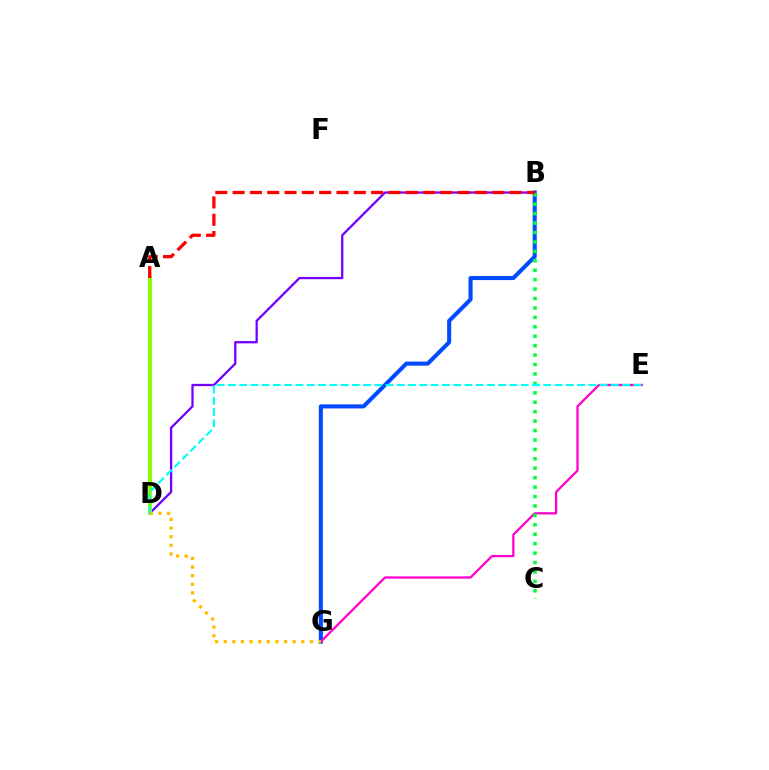{('B', 'D'): [{'color': '#7200ff', 'line_style': 'solid', 'thickness': 1.64}], ('B', 'G'): [{'color': '#004bff', 'line_style': 'solid', 'thickness': 2.93}], ('E', 'G'): [{'color': '#ff00cf', 'line_style': 'solid', 'thickness': 1.64}], ('A', 'D'): [{'color': '#84ff00', 'line_style': 'solid', 'thickness': 2.75}], ('B', 'C'): [{'color': '#00ff39', 'line_style': 'dotted', 'thickness': 2.56}], ('D', 'G'): [{'color': '#ffbd00', 'line_style': 'dotted', 'thickness': 2.34}], ('A', 'B'): [{'color': '#ff0000', 'line_style': 'dashed', 'thickness': 2.35}], ('D', 'E'): [{'color': '#00fff6', 'line_style': 'dashed', 'thickness': 1.53}]}